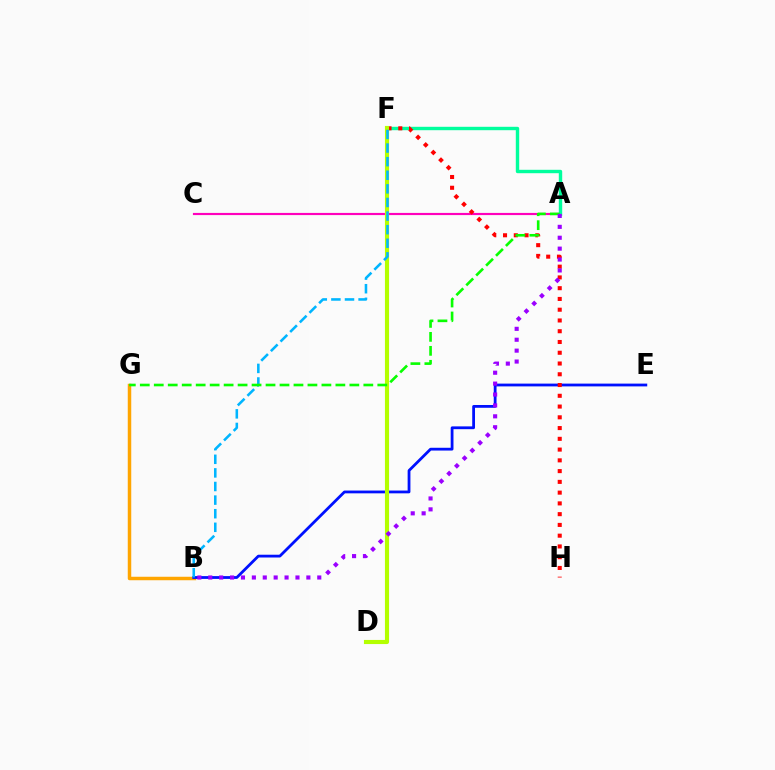{('B', 'G'): [{'color': '#ffa500', 'line_style': 'solid', 'thickness': 2.51}], ('A', 'C'): [{'color': '#ff00bd', 'line_style': 'solid', 'thickness': 1.56}], ('B', 'E'): [{'color': '#0010ff', 'line_style': 'solid', 'thickness': 2.01}], ('A', 'F'): [{'color': '#00ff9d', 'line_style': 'solid', 'thickness': 2.44}], ('F', 'H'): [{'color': '#ff0000', 'line_style': 'dotted', 'thickness': 2.92}], ('D', 'F'): [{'color': '#b3ff00', 'line_style': 'solid', 'thickness': 2.97}], ('B', 'F'): [{'color': '#00b5ff', 'line_style': 'dashed', 'thickness': 1.85}], ('A', 'G'): [{'color': '#08ff00', 'line_style': 'dashed', 'thickness': 1.9}], ('A', 'B'): [{'color': '#9b00ff', 'line_style': 'dotted', 'thickness': 2.96}]}